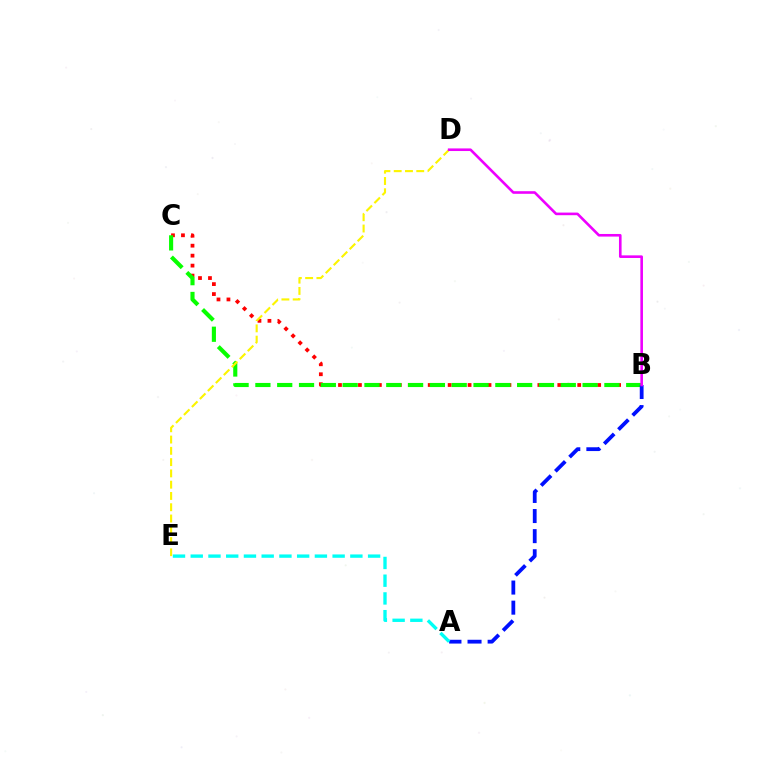{('B', 'C'): [{'color': '#ff0000', 'line_style': 'dotted', 'thickness': 2.71}, {'color': '#08ff00', 'line_style': 'dashed', 'thickness': 2.96}], ('A', 'B'): [{'color': '#0010ff', 'line_style': 'dashed', 'thickness': 2.73}], ('D', 'E'): [{'color': '#fcf500', 'line_style': 'dashed', 'thickness': 1.53}], ('A', 'E'): [{'color': '#00fff6', 'line_style': 'dashed', 'thickness': 2.41}], ('B', 'D'): [{'color': '#ee00ff', 'line_style': 'solid', 'thickness': 1.88}]}